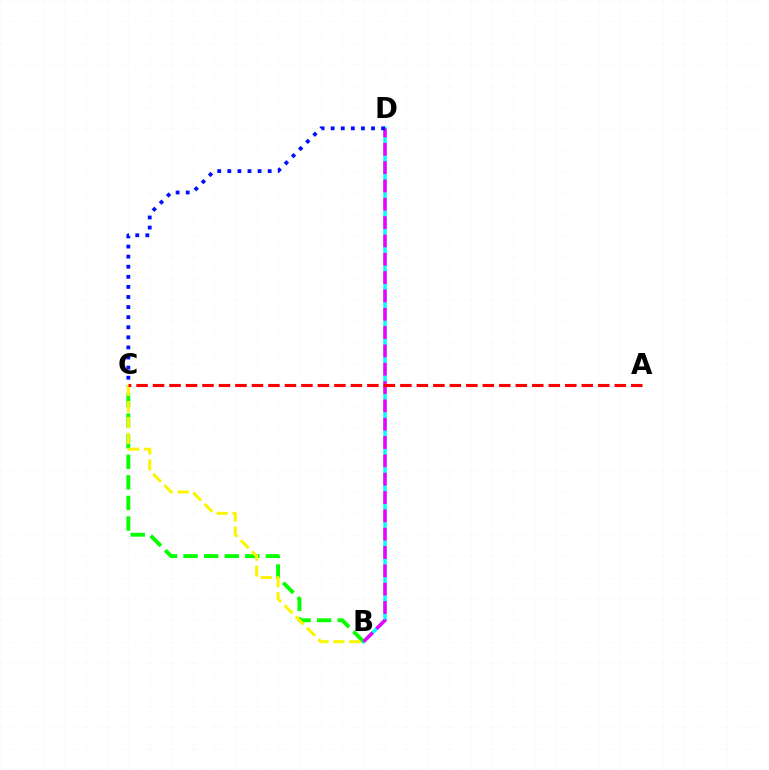{('B', 'D'): [{'color': '#00fff6', 'line_style': 'solid', 'thickness': 2.5}, {'color': '#ee00ff', 'line_style': 'dashed', 'thickness': 2.49}], ('B', 'C'): [{'color': '#08ff00', 'line_style': 'dashed', 'thickness': 2.8}, {'color': '#fcf500', 'line_style': 'dashed', 'thickness': 2.17}], ('A', 'C'): [{'color': '#ff0000', 'line_style': 'dashed', 'thickness': 2.24}], ('C', 'D'): [{'color': '#0010ff', 'line_style': 'dotted', 'thickness': 2.74}]}